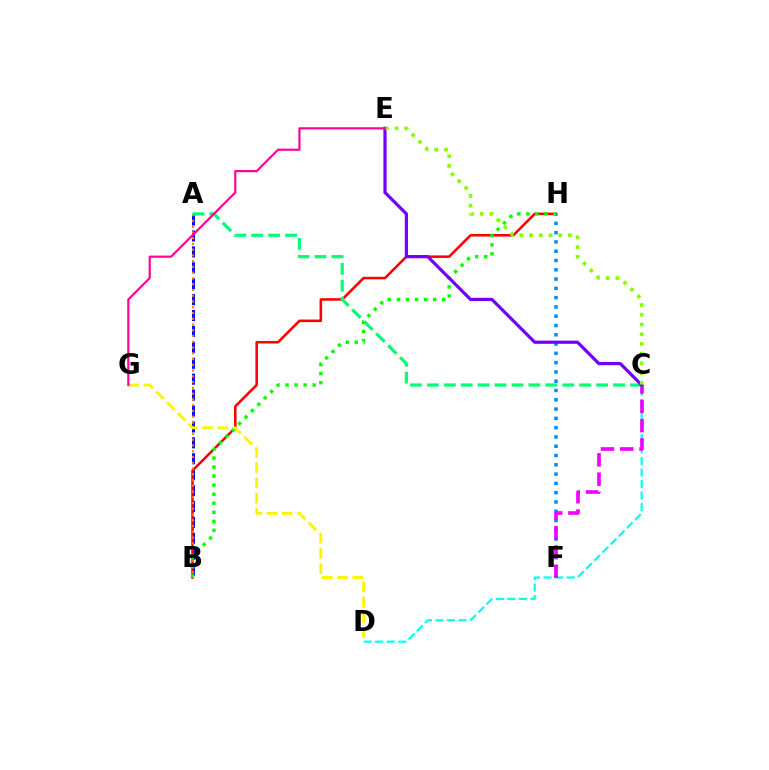{('A', 'B'): [{'color': '#0010ff', 'line_style': 'dashed', 'thickness': 2.16}, {'color': '#ff7c00', 'line_style': 'dotted', 'thickness': 1.56}], ('B', 'H'): [{'color': '#ff0000', 'line_style': 'solid', 'thickness': 1.84}, {'color': '#08ff00', 'line_style': 'dotted', 'thickness': 2.46}], ('C', 'D'): [{'color': '#00fff6', 'line_style': 'dashed', 'thickness': 1.57}], ('F', 'H'): [{'color': '#008cff', 'line_style': 'dotted', 'thickness': 2.52}], ('C', 'F'): [{'color': '#ee00ff', 'line_style': 'dashed', 'thickness': 2.62}], ('A', 'C'): [{'color': '#00ff74', 'line_style': 'dashed', 'thickness': 2.3}], ('C', 'E'): [{'color': '#7200ff', 'line_style': 'solid', 'thickness': 2.31}, {'color': '#84ff00', 'line_style': 'dotted', 'thickness': 2.64}], ('D', 'G'): [{'color': '#fcf500', 'line_style': 'dashed', 'thickness': 2.07}], ('E', 'G'): [{'color': '#ff0094', 'line_style': 'solid', 'thickness': 1.56}]}